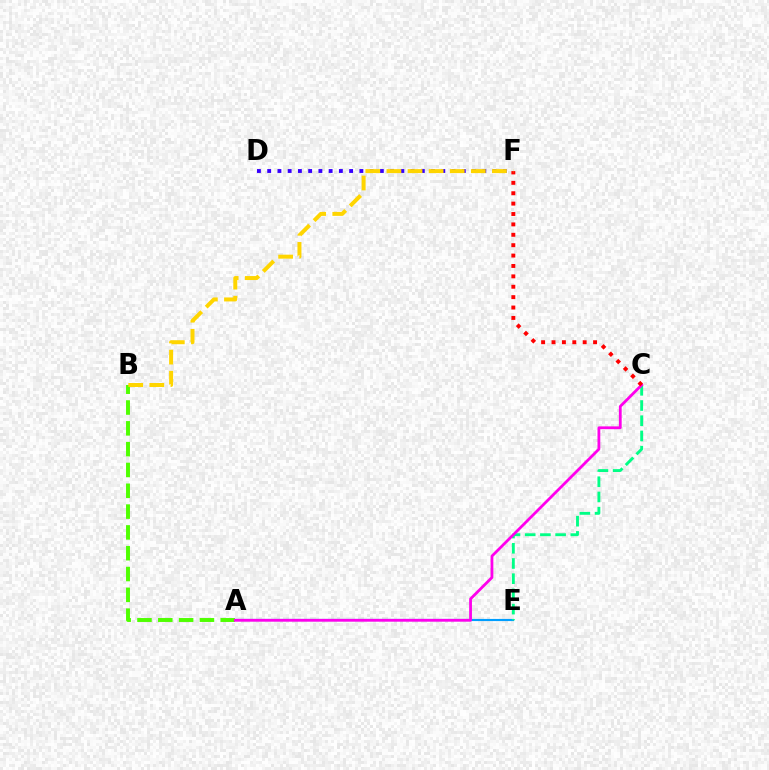{('A', 'E'): [{'color': '#009eff', 'line_style': 'solid', 'thickness': 1.55}], ('C', 'E'): [{'color': '#00ff86', 'line_style': 'dashed', 'thickness': 2.07}], ('A', 'B'): [{'color': '#4fff00', 'line_style': 'dashed', 'thickness': 2.83}], ('A', 'C'): [{'color': '#ff00ed', 'line_style': 'solid', 'thickness': 2.01}], ('D', 'F'): [{'color': '#3700ff', 'line_style': 'dotted', 'thickness': 2.78}], ('C', 'F'): [{'color': '#ff0000', 'line_style': 'dotted', 'thickness': 2.82}], ('B', 'F'): [{'color': '#ffd500', 'line_style': 'dashed', 'thickness': 2.87}]}